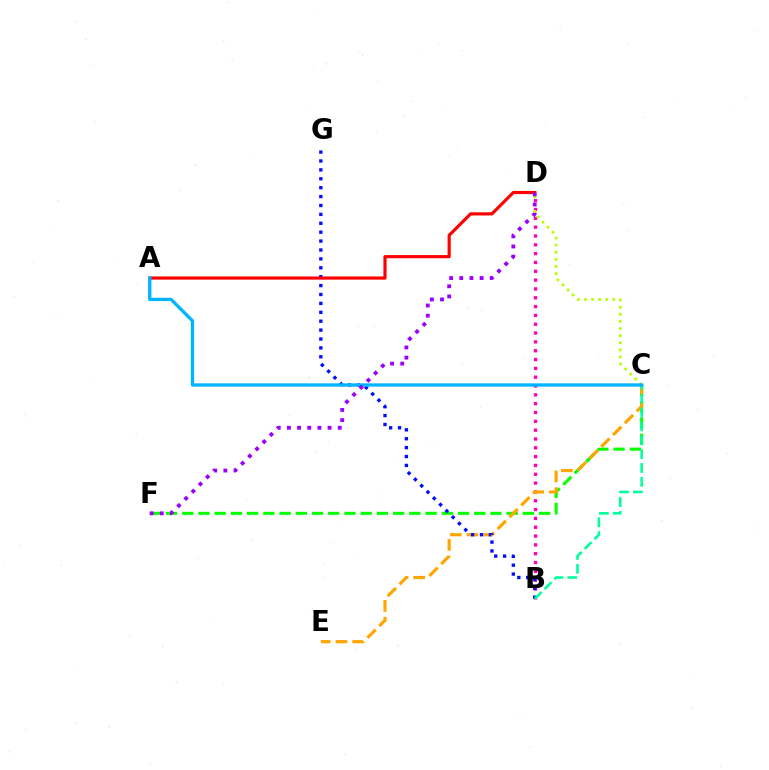{('B', 'D'): [{'color': '#ff00bd', 'line_style': 'dotted', 'thickness': 2.4}], ('C', 'F'): [{'color': '#08ff00', 'line_style': 'dashed', 'thickness': 2.2}], ('C', 'E'): [{'color': '#ffa500', 'line_style': 'dashed', 'thickness': 2.27}], ('B', 'G'): [{'color': '#0010ff', 'line_style': 'dotted', 'thickness': 2.42}], ('A', 'D'): [{'color': '#ff0000', 'line_style': 'solid', 'thickness': 2.28}], ('B', 'C'): [{'color': '#00ff9d', 'line_style': 'dashed', 'thickness': 1.88}], ('C', 'D'): [{'color': '#b3ff00', 'line_style': 'dotted', 'thickness': 1.93}], ('A', 'C'): [{'color': '#00b5ff', 'line_style': 'solid', 'thickness': 2.39}], ('D', 'F'): [{'color': '#9b00ff', 'line_style': 'dotted', 'thickness': 2.76}]}